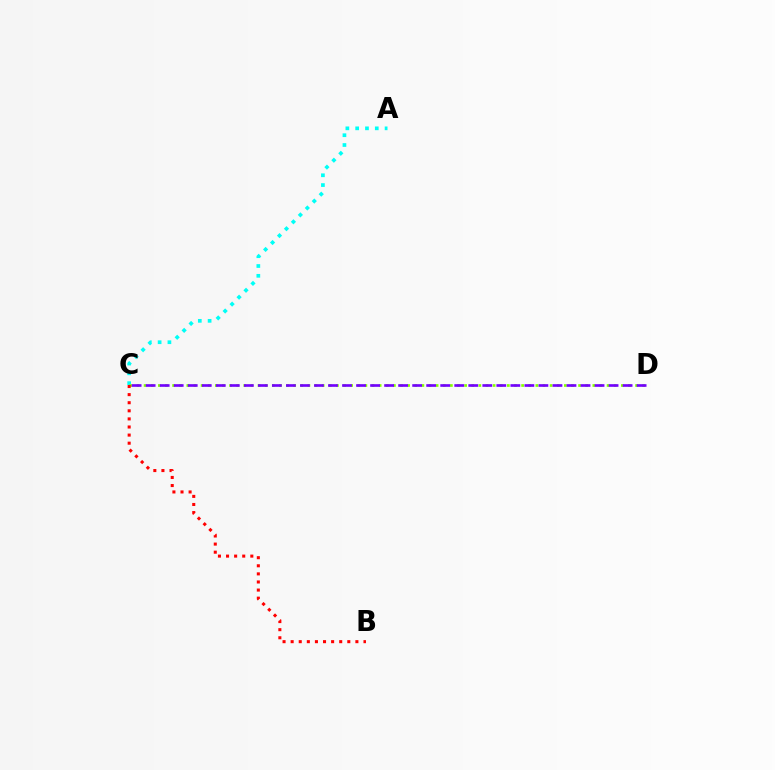{('A', 'C'): [{'color': '#00fff6', 'line_style': 'dotted', 'thickness': 2.66}], ('C', 'D'): [{'color': '#84ff00', 'line_style': 'dotted', 'thickness': 1.94}, {'color': '#7200ff', 'line_style': 'dashed', 'thickness': 1.91}], ('B', 'C'): [{'color': '#ff0000', 'line_style': 'dotted', 'thickness': 2.2}]}